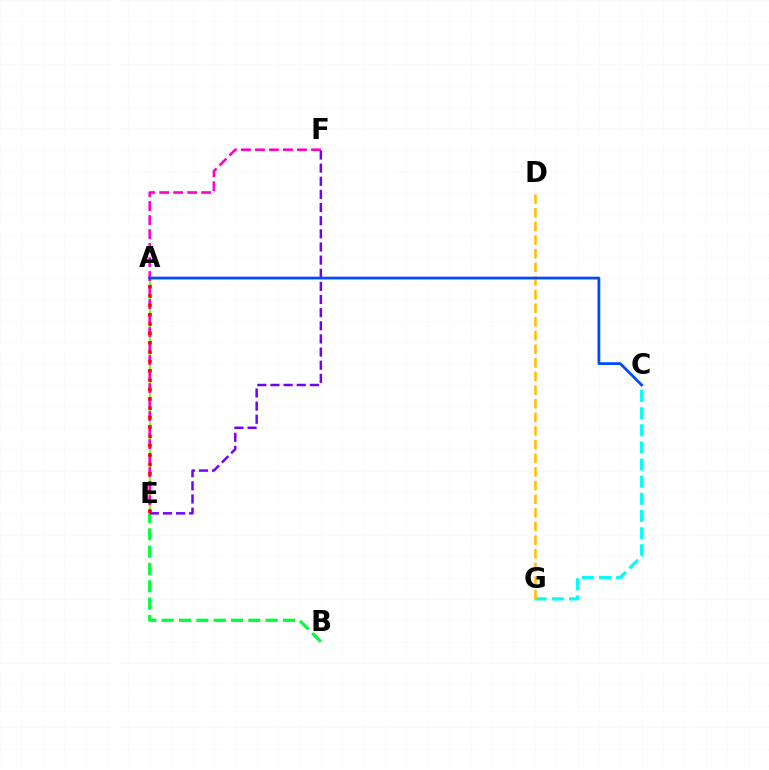{('C', 'G'): [{'color': '#00fff6', 'line_style': 'dashed', 'thickness': 2.33}], ('A', 'E'): [{'color': '#84ff00', 'line_style': 'solid', 'thickness': 1.63}, {'color': '#ff0000', 'line_style': 'dotted', 'thickness': 2.54}], ('D', 'G'): [{'color': '#ffbd00', 'line_style': 'dashed', 'thickness': 1.85}], ('E', 'F'): [{'color': '#ff00cf', 'line_style': 'dashed', 'thickness': 1.9}, {'color': '#7200ff', 'line_style': 'dashed', 'thickness': 1.78}], ('B', 'E'): [{'color': '#00ff39', 'line_style': 'dashed', 'thickness': 2.35}], ('A', 'C'): [{'color': '#004bff', 'line_style': 'solid', 'thickness': 1.99}]}